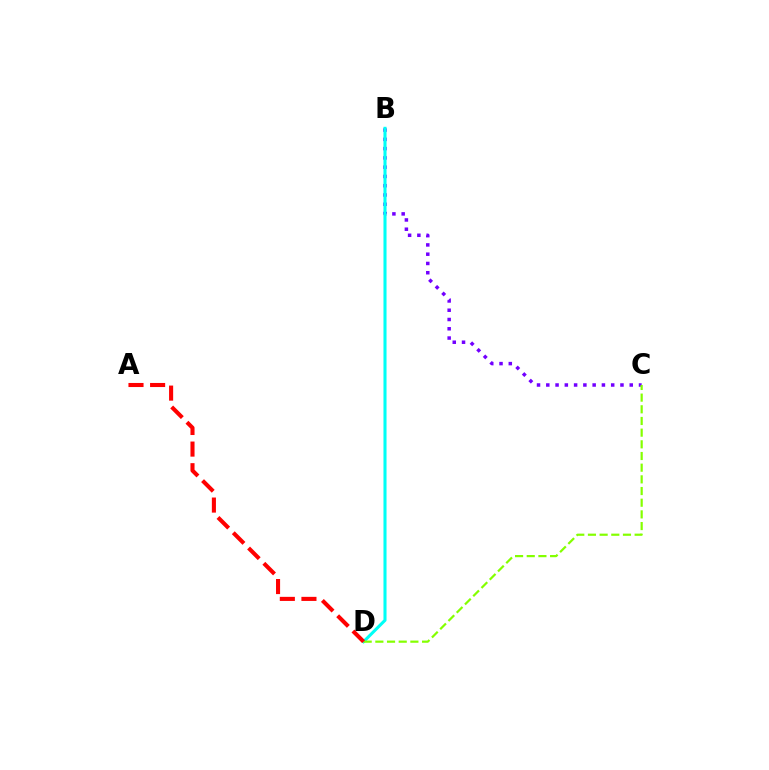{('B', 'C'): [{'color': '#7200ff', 'line_style': 'dotted', 'thickness': 2.52}], ('B', 'D'): [{'color': '#00fff6', 'line_style': 'solid', 'thickness': 2.21}], ('C', 'D'): [{'color': '#84ff00', 'line_style': 'dashed', 'thickness': 1.59}], ('A', 'D'): [{'color': '#ff0000', 'line_style': 'dashed', 'thickness': 2.94}]}